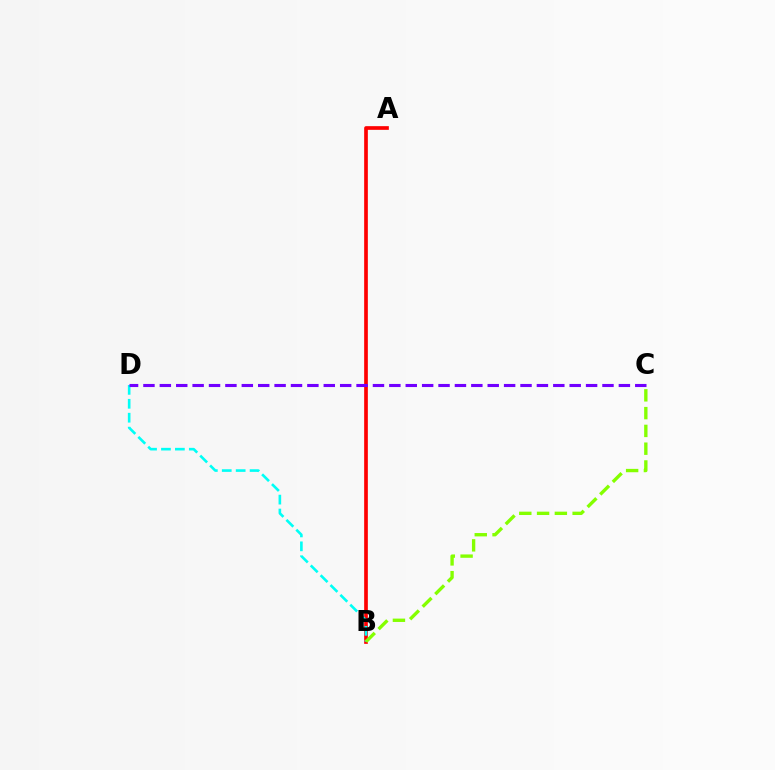{('A', 'B'): [{'color': '#ff0000', 'line_style': 'solid', 'thickness': 2.65}], ('B', 'D'): [{'color': '#00fff6', 'line_style': 'dashed', 'thickness': 1.89}], ('C', 'D'): [{'color': '#7200ff', 'line_style': 'dashed', 'thickness': 2.23}], ('B', 'C'): [{'color': '#84ff00', 'line_style': 'dashed', 'thickness': 2.42}]}